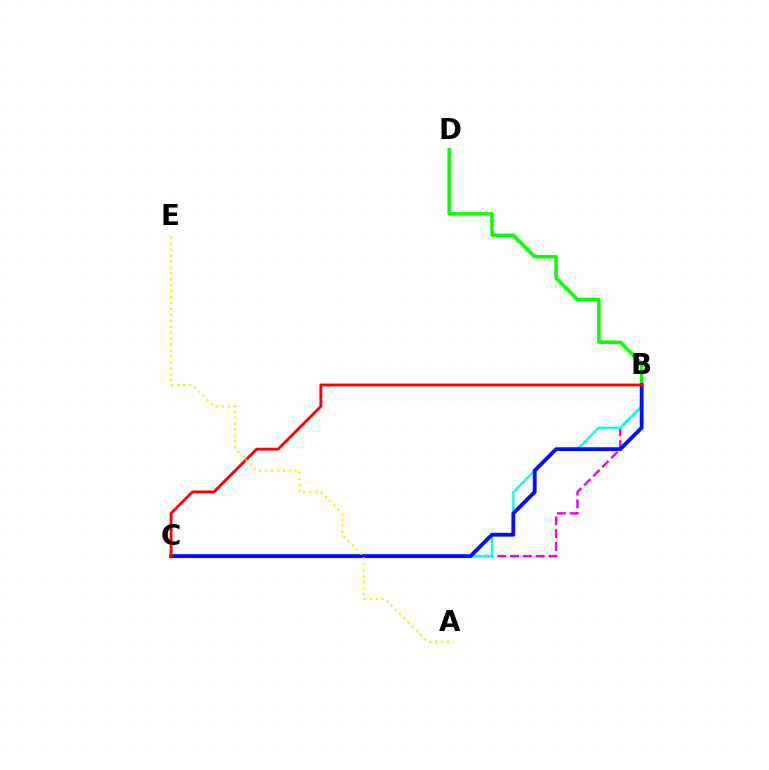{('B', 'C'): [{'color': '#ee00ff', 'line_style': 'dashed', 'thickness': 1.74}, {'color': '#00fff6', 'line_style': 'solid', 'thickness': 1.69}, {'color': '#0010ff', 'line_style': 'solid', 'thickness': 2.78}, {'color': '#ff0000', 'line_style': 'solid', 'thickness': 2.06}], ('B', 'D'): [{'color': '#08ff00', 'line_style': 'solid', 'thickness': 2.5}], ('A', 'E'): [{'color': '#fcf500', 'line_style': 'dotted', 'thickness': 1.61}]}